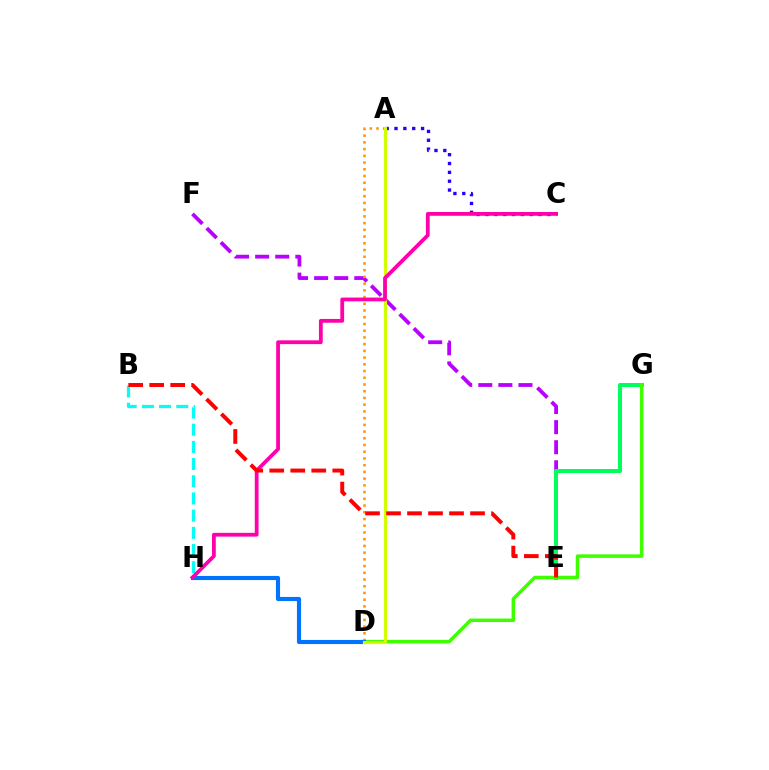{('E', 'F'): [{'color': '#b900ff', 'line_style': 'dashed', 'thickness': 2.73}], ('A', 'D'): [{'color': '#ff9400', 'line_style': 'dotted', 'thickness': 1.83}, {'color': '#d1ff00', 'line_style': 'solid', 'thickness': 2.25}], ('E', 'G'): [{'color': '#00ff5c', 'line_style': 'solid', 'thickness': 2.88}], ('A', 'C'): [{'color': '#2500ff', 'line_style': 'dotted', 'thickness': 2.4}], ('D', 'G'): [{'color': '#3dff00', 'line_style': 'solid', 'thickness': 2.52}], ('D', 'H'): [{'color': '#0074ff', 'line_style': 'solid', 'thickness': 2.97}], ('B', 'H'): [{'color': '#00fff6', 'line_style': 'dashed', 'thickness': 2.34}], ('C', 'H'): [{'color': '#ff00ac', 'line_style': 'solid', 'thickness': 2.72}], ('B', 'E'): [{'color': '#ff0000', 'line_style': 'dashed', 'thickness': 2.85}]}